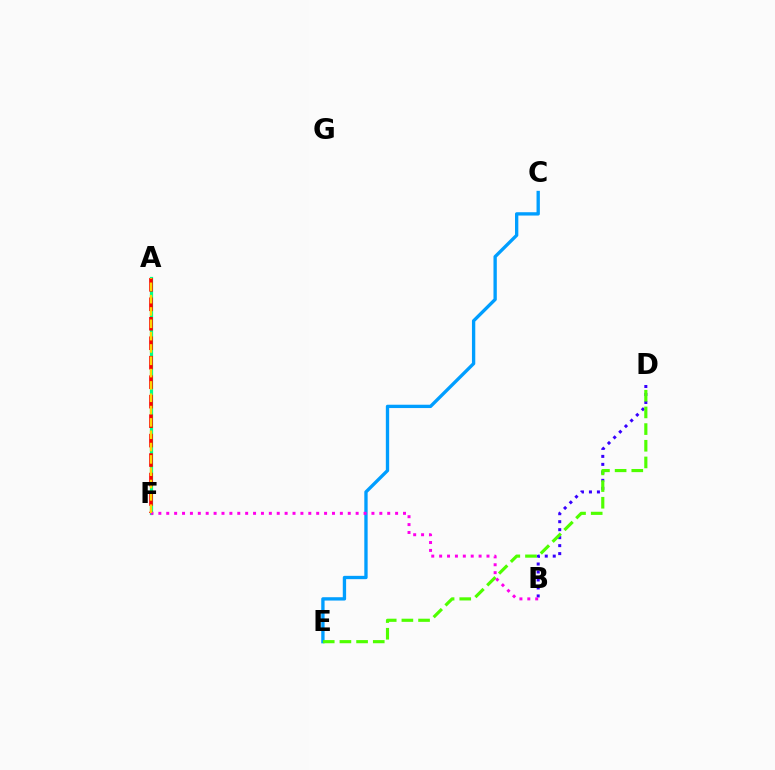{('C', 'E'): [{'color': '#009eff', 'line_style': 'solid', 'thickness': 2.4}], ('A', 'F'): [{'color': '#00ff86', 'line_style': 'solid', 'thickness': 2.31}, {'color': '#ff0000', 'line_style': 'dashed', 'thickness': 2.65}, {'color': '#ffd500', 'line_style': 'dashed', 'thickness': 1.67}], ('B', 'D'): [{'color': '#3700ff', 'line_style': 'dotted', 'thickness': 2.17}], ('D', 'E'): [{'color': '#4fff00', 'line_style': 'dashed', 'thickness': 2.26}], ('B', 'F'): [{'color': '#ff00ed', 'line_style': 'dotted', 'thickness': 2.14}]}